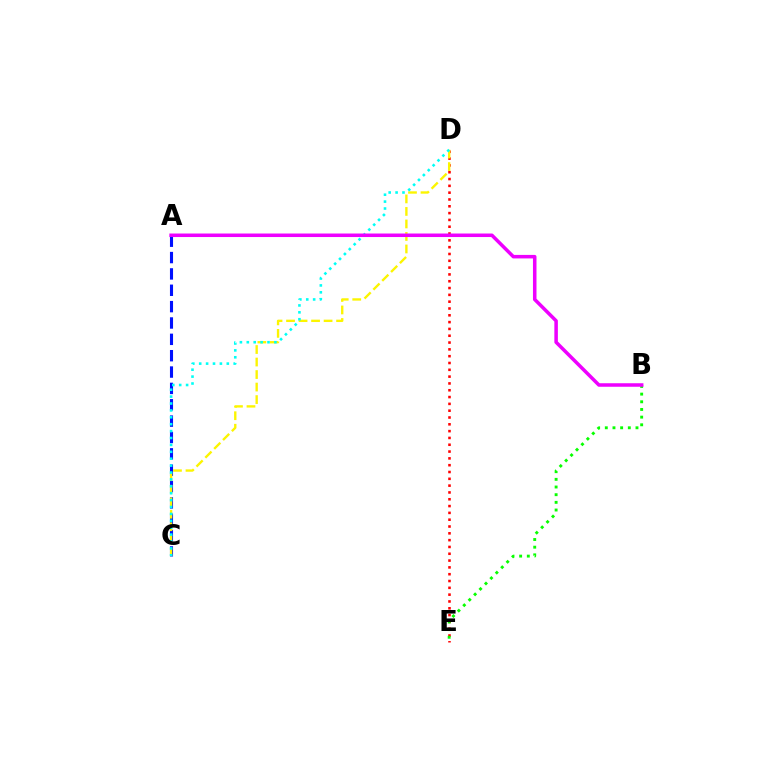{('A', 'C'): [{'color': '#0010ff', 'line_style': 'dashed', 'thickness': 2.22}], ('D', 'E'): [{'color': '#ff0000', 'line_style': 'dotted', 'thickness': 1.85}], ('C', 'D'): [{'color': '#fcf500', 'line_style': 'dashed', 'thickness': 1.7}, {'color': '#00fff6', 'line_style': 'dotted', 'thickness': 1.87}], ('B', 'E'): [{'color': '#08ff00', 'line_style': 'dotted', 'thickness': 2.08}], ('A', 'B'): [{'color': '#ee00ff', 'line_style': 'solid', 'thickness': 2.54}]}